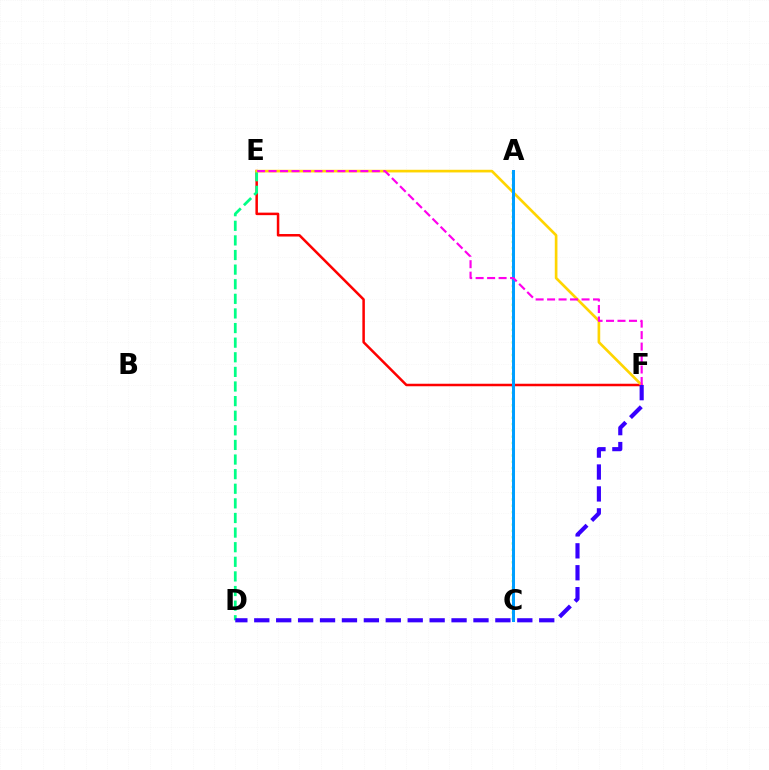{('A', 'C'): [{'color': '#4fff00', 'line_style': 'dotted', 'thickness': 1.71}, {'color': '#009eff', 'line_style': 'solid', 'thickness': 2.17}], ('E', 'F'): [{'color': '#ff0000', 'line_style': 'solid', 'thickness': 1.81}, {'color': '#ffd500', 'line_style': 'solid', 'thickness': 1.92}, {'color': '#ff00ed', 'line_style': 'dashed', 'thickness': 1.56}], ('D', 'E'): [{'color': '#00ff86', 'line_style': 'dashed', 'thickness': 1.98}], ('D', 'F'): [{'color': '#3700ff', 'line_style': 'dashed', 'thickness': 2.98}]}